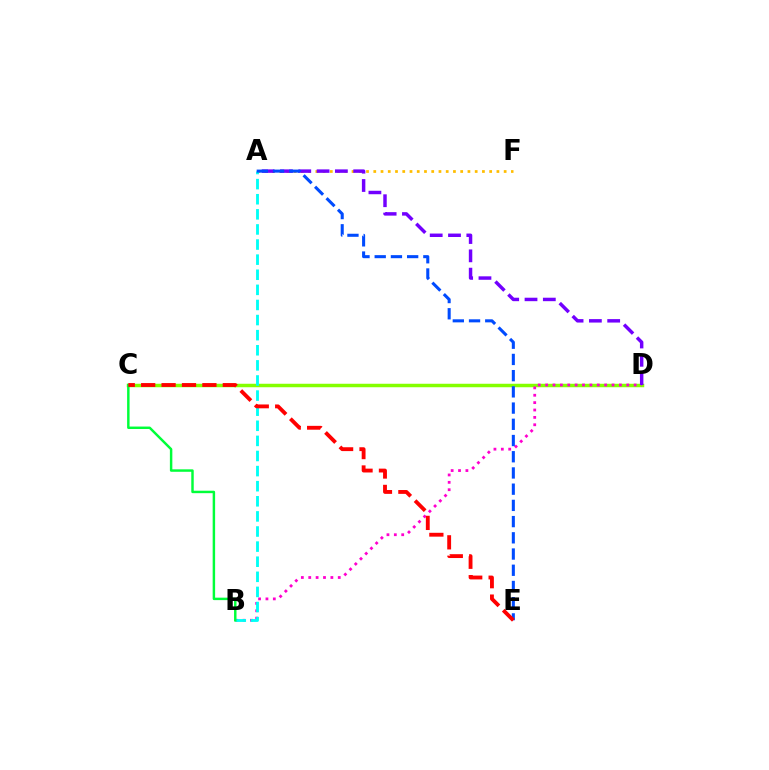{('C', 'D'): [{'color': '#84ff00', 'line_style': 'solid', 'thickness': 2.51}], ('B', 'D'): [{'color': '#ff00cf', 'line_style': 'dotted', 'thickness': 2.0}], ('A', 'F'): [{'color': '#ffbd00', 'line_style': 'dotted', 'thickness': 1.97}], ('A', 'D'): [{'color': '#7200ff', 'line_style': 'dashed', 'thickness': 2.49}], ('A', 'B'): [{'color': '#00fff6', 'line_style': 'dashed', 'thickness': 2.05}], ('A', 'E'): [{'color': '#004bff', 'line_style': 'dashed', 'thickness': 2.2}], ('B', 'C'): [{'color': '#00ff39', 'line_style': 'solid', 'thickness': 1.77}], ('C', 'E'): [{'color': '#ff0000', 'line_style': 'dashed', 'thickness': 2.77}]}